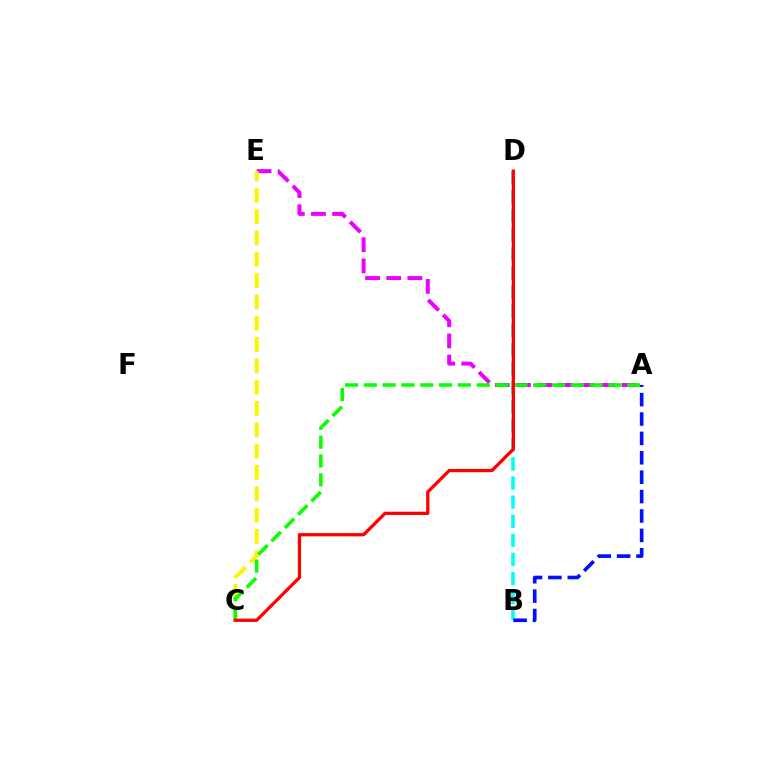{('B', 'D'): [{'color': '#00fff6', 'line_style': 'dashed', 'thickness': 2.59}], ('A', 'E'): [{'color': '#ee00ff', 'line_style': 'dashed', 'thickness': 2.87}], ('C', 'E'): [{'color': '#fcf500', 'line_style': 'dashed', 'thickness': 2.9}], ('A', 'C'): [{'color': '#08ff00', 'line_style': 'dashed', 'thickness': 2.56}], ('C', 'D'): [{'color': '#ff0000', 'line_style': 'solid', 'thickness': 2.36}], ('A', 'B'): [{'color': '#0010ff', 'line_style': 'dashed', 'thickness': 2.63}]}